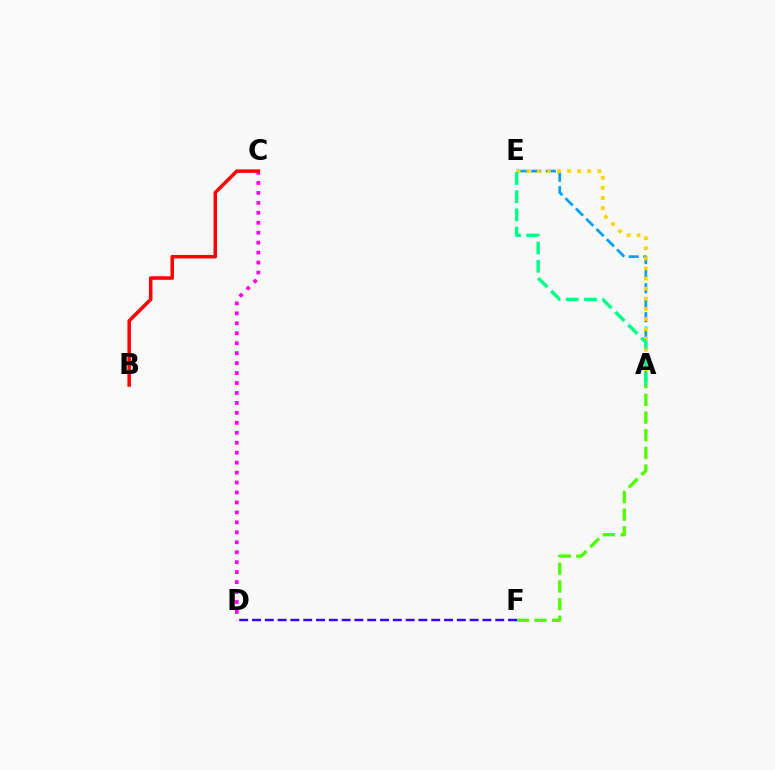{('A', 'F'): [{'color': '#4fff00', 'line_style': 'dashed', 'thickness': 2.4}], ('A', 'E'): [{'color': '#009eff', 'line_style': 'dashed', 'thickness': 1.97}, {'color': '#ffd500', 'line_style': 'dotted', 'thickness': 2.74}, {'color': '#00ff86', 'line_style': 'dashed', 'thickness': 2.48}], ('D', 'F'): [{'color': '#3700ff', 'line_style': 'dashed', 'thickness': 1.74}], ('C', 'D'): [{'color': '#ff00ed', 'line_style': 'dotted', 'thickness': 2.7}], ('B', 'C'): [{'color': '#ff0000', 'line_style': 'solid', 'thickness': 2.52}]}